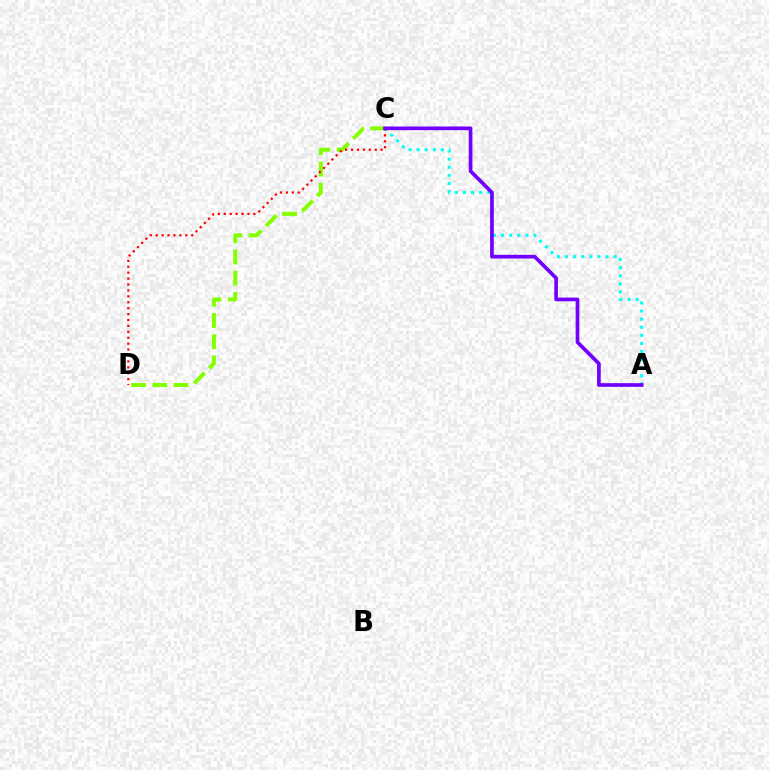{('A', 'C'): [{'color': '#00fff6', 'line_style': 'dotted', 'thickness': 2.2}, {'color': '#7200ff', 'line_style': 'solid', 'thickness': 2.66}], ('C', 'D'): [{'color': '#84ff00', 'line_style': 'dashed', 'thickness': 2.88}, {'color': '#ff0000', 'line_style': 'dotted', 'thickness': 1.61}]}